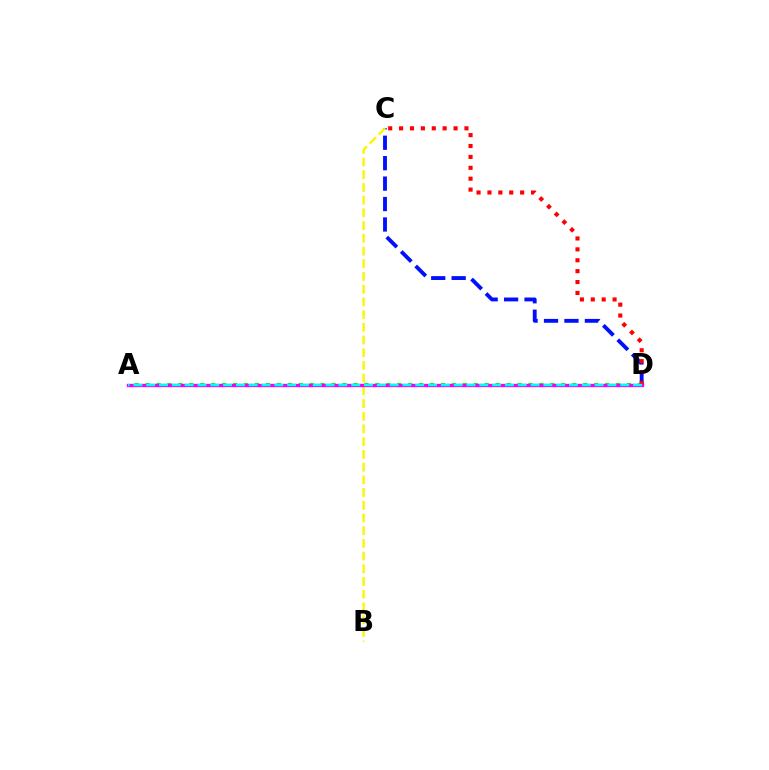{('C', 'D'): [{'color': '#0010ff', 'line_style': 'dashed', 'thickness': 2.78}, {'color': '#ff0000', 'line_style': 'dotted', 'thickness': 2.96}], ('B', 'C'): [{'color': '#fcf500', 'line_style': 'dashed', 'thickness': 1.73}], ('A', 'D'): [{'color': '#08ff00', 'line_style': 'dotted', 'thickness': 2.97}, {'color': '#ee00ff', 'line_style': 'solid', 'thickness': 2.4}, {'color': '#00fff6', 'line_style': 'dashed', 'thickness': 1.74}]}